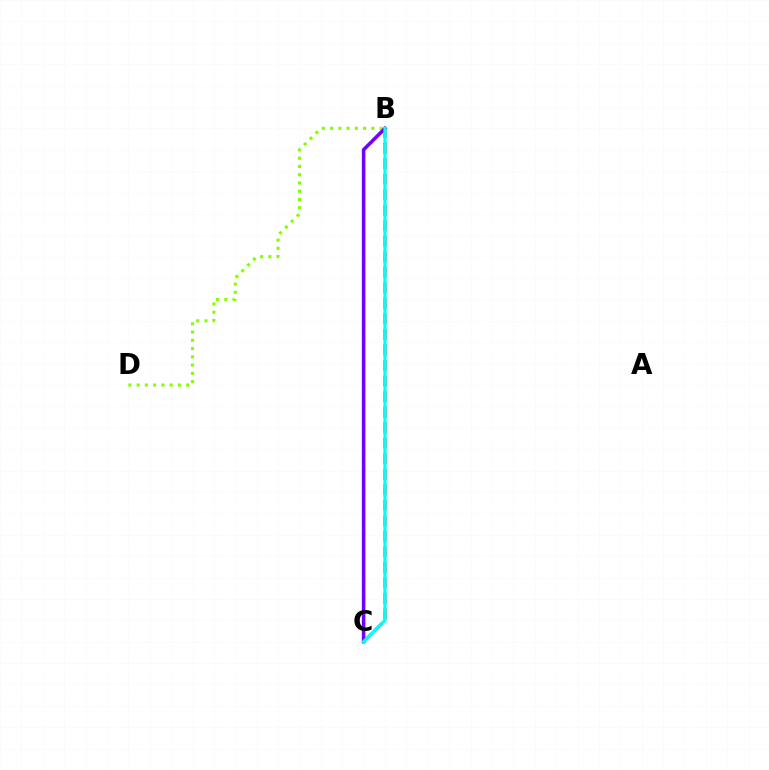{('B', 'D'): [{'color': '#84ff00', 'line_style': 'dotted', 'thickness': 2.24}], ('B', 'C'): [{'color': '#7200ff', 'line_style': 'solid', 'thickness': 2.55}, {'color': '#ff0000', 'line_style': 'dashed', 'thickness': 2.11}, {'color': '#00fff6', 'line_style': 'solid', 'thickness': 2.31}]}